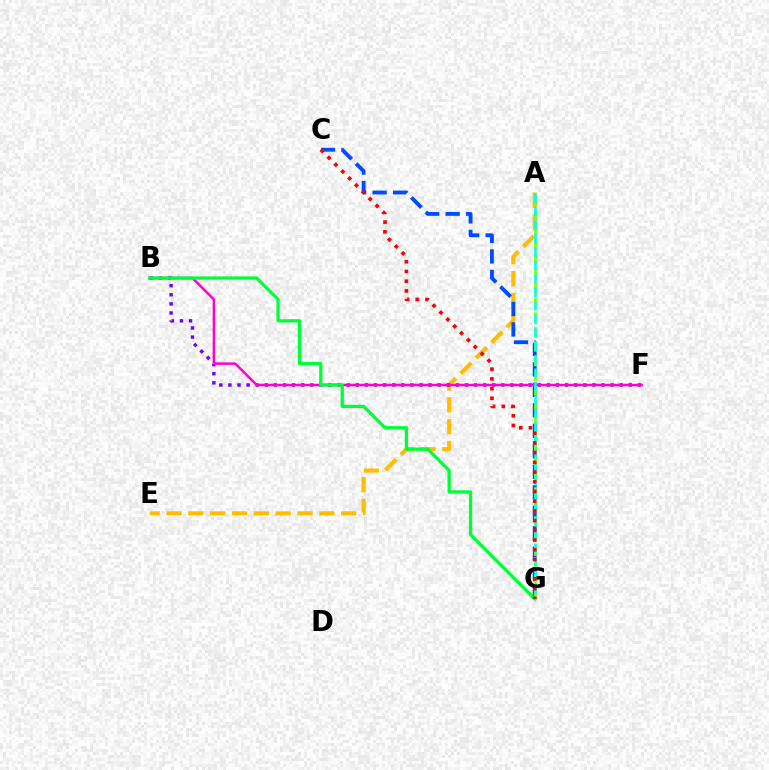{('A', 'E'): [{'color': '#ffbd00', 'line_style': 'dashed', 'thickness': 2.97}], ('B', 'F'): [{'color': '#7200ff', 'line_style': 'dotted', 'thickness': 2.47}, {'color': '#ff00cf', 'line_style': 'solid', 'thickness': 1.79}], ('C', 'G'): [{'color': '#004bff', 'line_style': 'dashed', 'thickness': 2.78}, {'color': '#ff0000', 'line_style': 'dotted', 'thickness': 2.64}], ('A', 'G'): [{'color': '#84ff00', 'line_style': 'dashed', 'thickness': 1.98}, {'color': '#00fff6', 'line_style': 'dashed', 'thickness': 1.83}], ('B', 'G'): [{'color': '#00ff39', 'line_style': 'solid', 'thickness': 2.37}]}